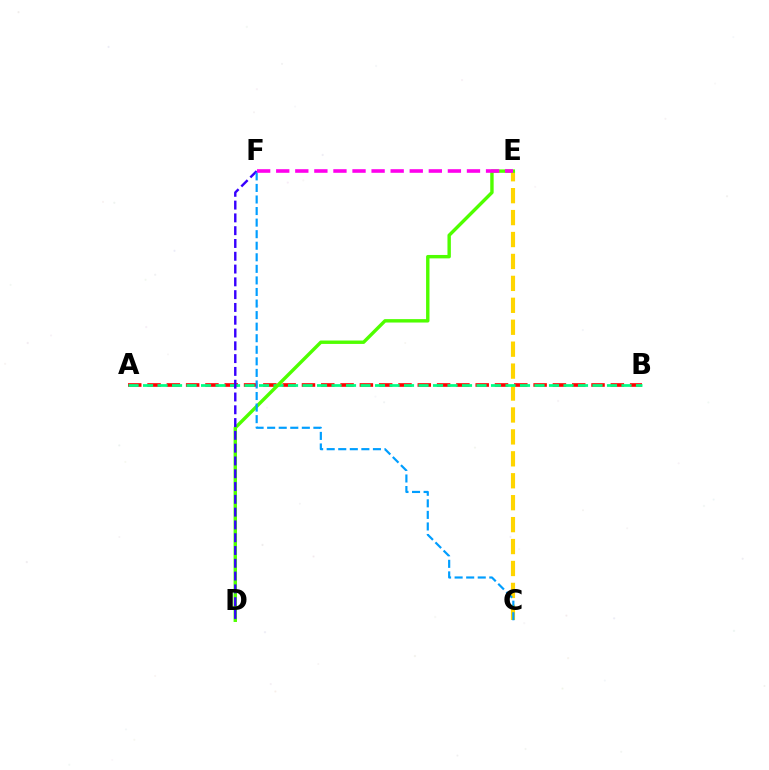{('A', 'B'): [{'color': '#ff0000', 'line_style': 'dashed', 'thickness': 2.62}, {'color': '#00ff86', 'line_style': 'dashed', 'thickness': 1.97}], ('C', 'E'): [{'color': '#ffd500', 'line_style': 'dashed', 'thickness': 2.98}], ('D', 'E'): [{'color': '#4fff00', 'line_style': 'solid', 'thickness': 2.45}], ('D', 'F'): [{'color': '#3700ff', 'line_style': 'dashed', 'thickness': 1.74}], ('C', 'F'): [{'color': '#009eff', 'line_style': 'dashed', 'thickness': 1.57}], ('E', 'F'): [{'color': '#ff00ed', 'line_style': 'dashed', 'thickness': 2.59}]}